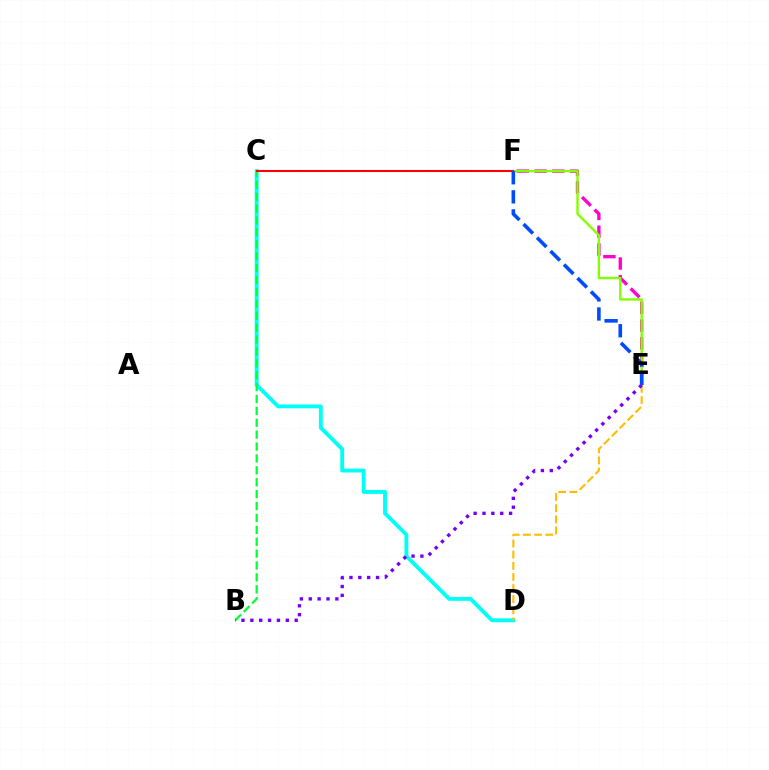{('C', 'D'): [{'color': '#00fff6', 'line_style': 'solid', 'thickness': 2.79}], ('E', 'F'): [{'color': '#ff00cf', 'line_style': 'dashed', 'thickness': 2.41}, {'color': '#84ff00', 'line_style': 'solid', 'thickness': 1.72}, {'color': '#004bff', 'line_style': 'dashed', 'thickness': 2.59}], ('B', 'C'): [{'color': '#00ff39', 'line_style': 'dashed', 'thickness': 1.62}], ('C', 'F'): [{'color': '#ff0000', 'line_style': 'solid', 'thickness': 1.51}], ('D', 'E'): [{'color': '#ffbd00', 'line_style': 'dashed', 'thickness': 1.51}], ('B', 'E'): [{'color': '#7200ff', 'line_style': 'dotted', 'thickness': 2.41}]}